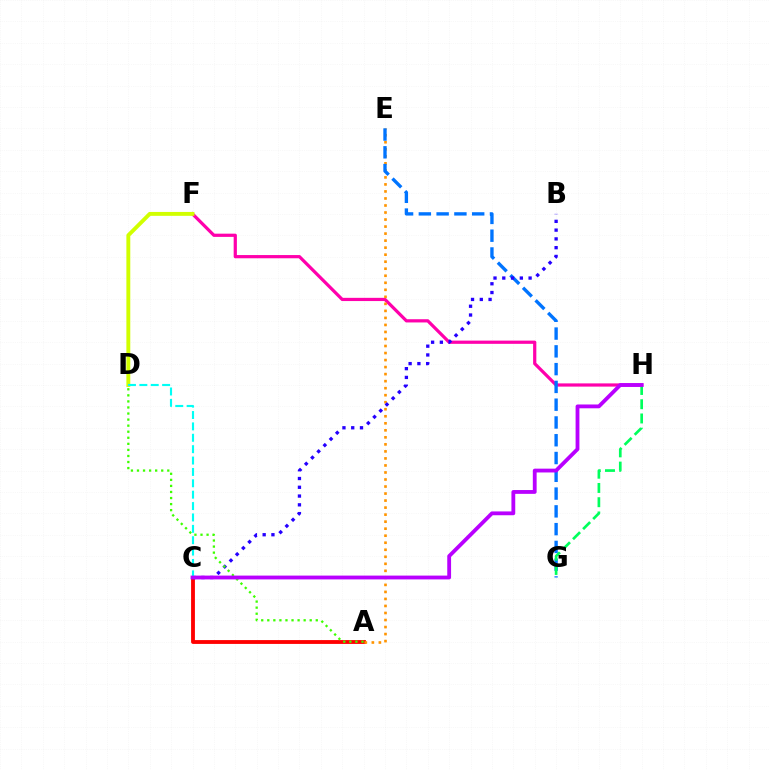{('A', 'C'): [{'color': '#ff0000', 'line_style': 'solid', 'thickness': 2.76}], ('F', 'H'): [{'color': '#ff00ac', 'line_style': 'solid', 'thickness': 2.32}], ('D', 'F'): [{'color': '#d1ff00', 'line_style': 'solid', 'thickness': 2.81}], ('A', 'E'): [{'color': '#ff9400', 'line_style': 'dotted', 'thickness': 1.91}], ('E', 'G'): [{'color': '#0074ff', 'line_style': 'dashed', 'thickness': 2.42}], ('B', 'C'): [{'color': '#2500ff', 'line_style': 'dotted', 'thickness': 2.38}], ('G', 'H'): [{'color': '#00ff5c', 'line_style': 'dashed', 'thickness': 1.94}], ('A', 'D'): [{'color': '#3dff00', 'line_style': 'dotted', 'thickness': 1.65}], ('C', 'D'): [{'color': '#00fff6', 'line_style': 'dashed', 'thickness': 1.55}], ('C', 'H'): [{'color': '#b900ff', 'line_style': 'solid', 'thickness': 2.75}]}